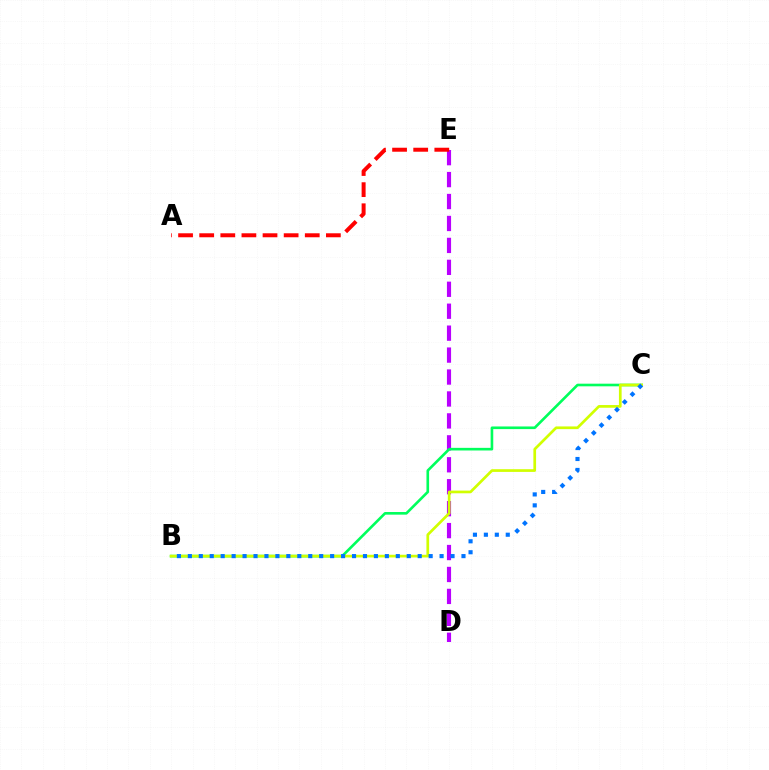{('D', 'E'): [{'color': '#b900ff', 'line_style': 'dashed', 'thickness': 2.98}], ('A', 'E'): [{'color': '#ff0000', 'line_style': 'dashed', 'thickness': 2.87}], ('B', 'C'): [{'color': '#00ff5c', 'line_style': 'solid', 'thickness': 1.9}, {'color': '#d1ff00', 'line_style': 'solid', 'thickness': 1.94}, {'color': '#0074ff', 'line_style': 'dotted', 'thickness': 2.97}]}